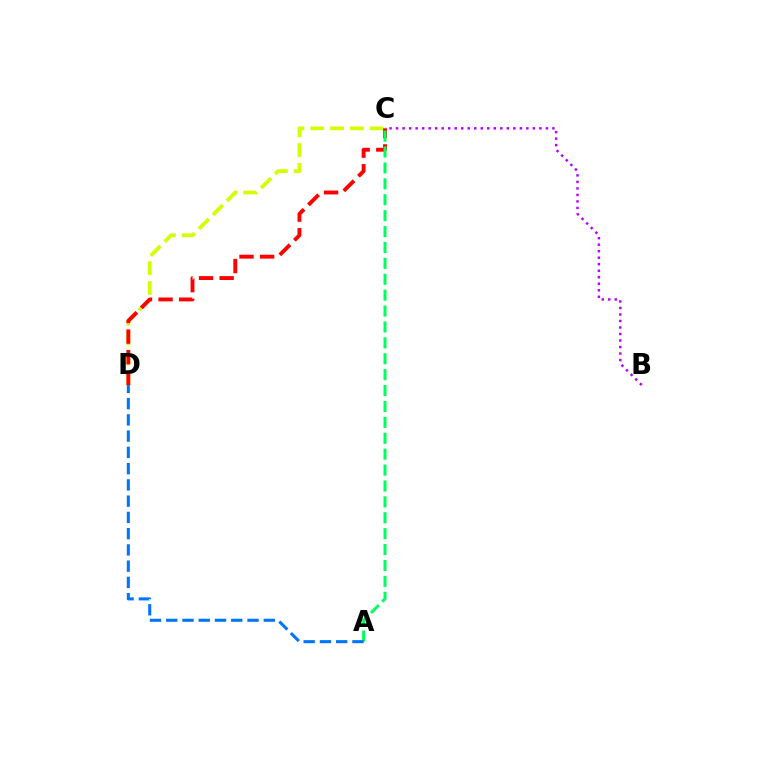{('C', 'D'): [{'color': '#d1ff00', 'line_style': 'dashed', 'thickness': 2.69}, {'color': '#ff0000', 'line_style': 'dashed', 'thickness': 2.8}], ('B', 'C'): [{'color': '#b900ff', 'line_style': 'dotted', 'thickness': 1.77}], ('A', 'C'): [{'color': '#00ff5c', 'line_style': 'dashed', 'thickness': 2.16}], ('A', 'D'): [{'color': '#0074ff', 'line_style': 'dashed', 'thickness': 2.21}]}